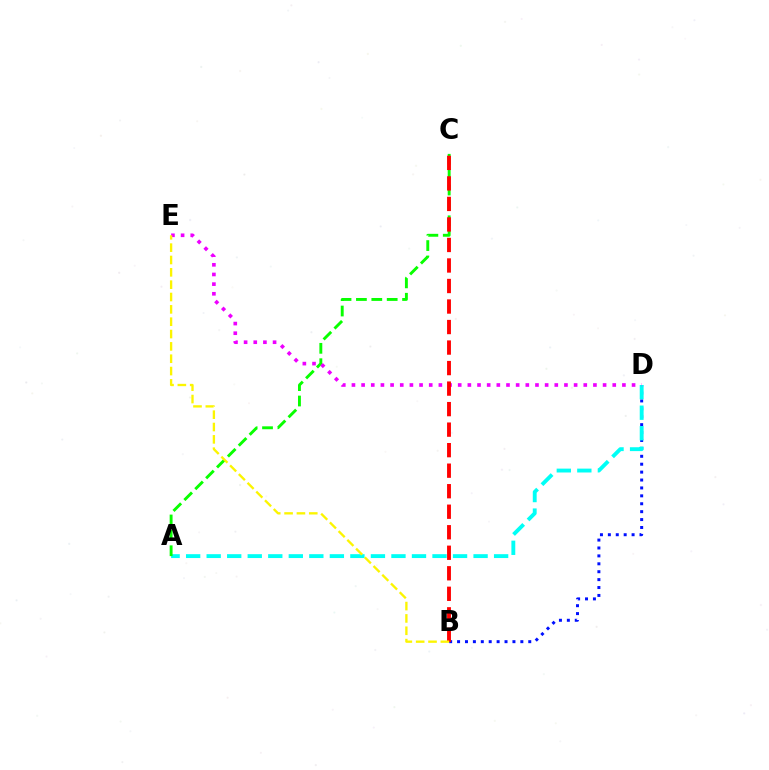{('B', 'D'): [{'color': '#0010ff', 'line_style': 'dotted', 'thickness': 2.15}], ('A', 'D'): [{'color': '#00fff6', 'line_style': 'dashed', 'thickness': 2.79}], ('A', 'C'): [{'color': '#08ff00', 'line_style': 'dashed', 'thickness': 2.09}], ('D', 'E'): [{'color': '#ee00ff', 'line_style': 'dotted', 'thickness': 2.62}], ('B', 'C'): [{'color': '#ff0000', 'line_style': 'dashed', 'thickness': 2.79}], ('B', 'E'): [{'color': '#fcf500', 'line_style': 'dashed', 'thickness': 1.68}]}